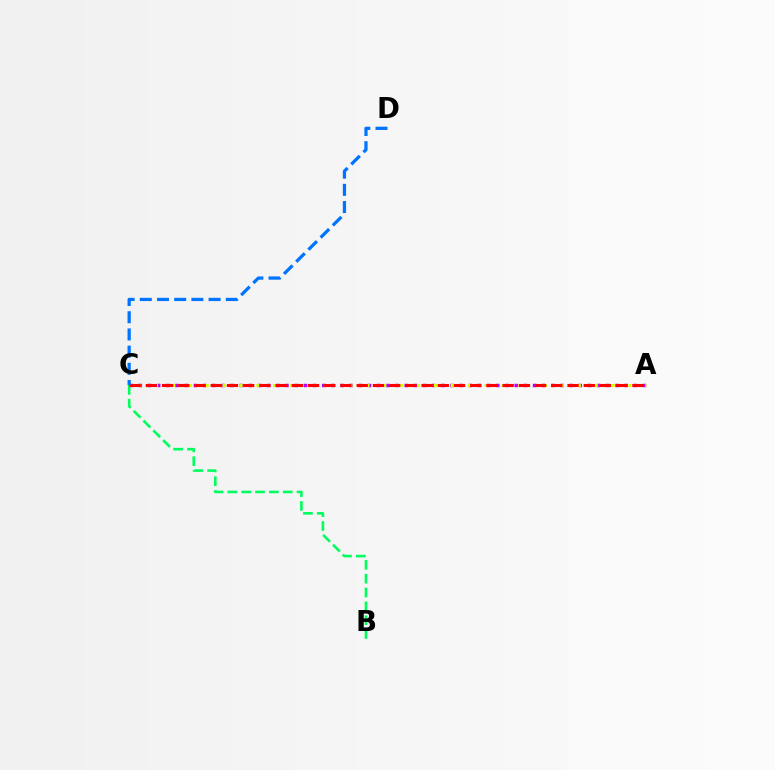{('A', 'C'): [{'color': '#b900ff', 'line_style': 'dotted', 'thickness': 2.49}, {'color': '#d1ff00', 'line_style': 'dotted', 'thickness': 2.3}, {'color': '#ff0000', 'line_style': 'dashed', 'thickness': 2.2}], ('B', 'C'): [{'color': '#00ff5c', 'line_style': 'dashed', 'thickness': 1.88}], ('C', 'D'): [{'color': '#0074ff', 'line_style': 'dashed', 'thickness': 2.34}]}